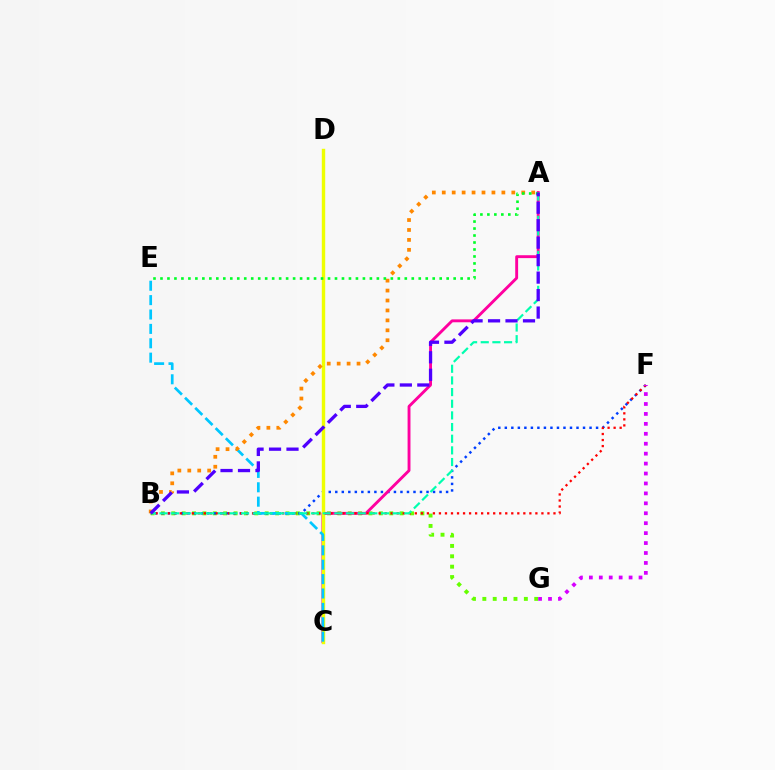{('B', 'G'): [{'color': '#66ff00', 'line_style': 'dotted', 'thickness': 2.82}], ('B', 'F'): [{'color': '#003fff', 'line_style': 'dotted', 'thickness': 1.77}, {'color': '#ff0000', 'line_style': 'dotted', 'thickness': 1.64}], ('A', 'C'): [{'color': '#ff00a0', 'line_style': 'solid', 'thickness': 2.08}], ('C', 'D'): [{'color': '#eeff00', 'line_style': 'solid', 'thickness': 2.45}], ('C', 'E'): [{'color': '#00c7ff', 'line_style': 'dashed', 'thickness': 1.95}], ('A', 'B'): [{'color': '#00ffaf', 'line_style': 'dashed', 'thickness': 1.58}, {'color': '#ff8800', 'line_style': 'dotted', 'thickness': 2.7}, {'color': '#4f00ff', 'line_style': 'dashed', 'thickness': 2.37}], ('F', 'G'): [{'color': '#d600ff', 'line_style': 'dotted', 'thickness': 2.7}], ('A', 'E'): [{'color': '#00ff27', 'line_style': 'dotted', 'thickness': 1.9}]}